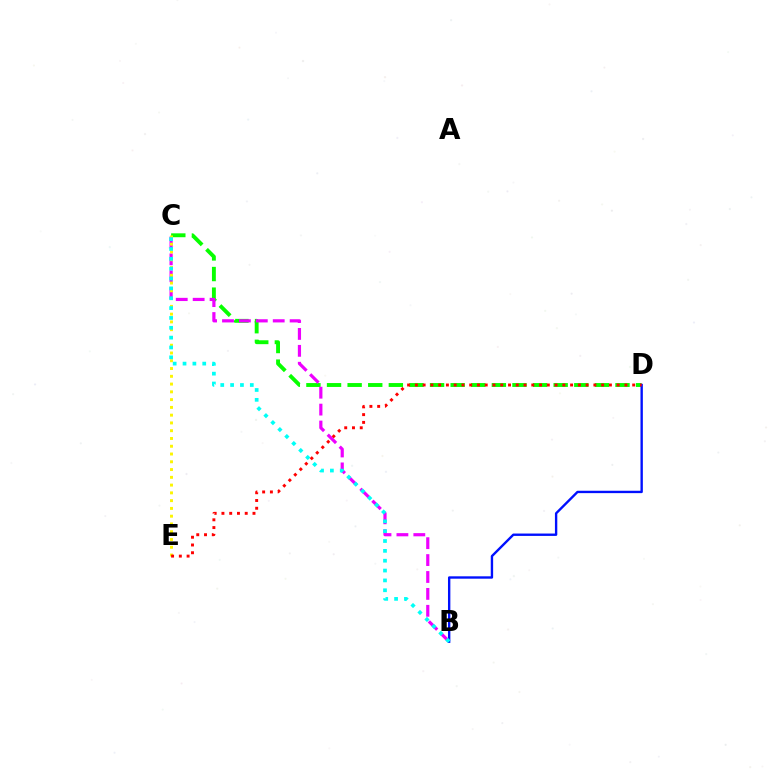{('C', 'D'): [{'color': '#08ff00', 'line_style': 'dashed', 'thickness': 2.8}], ('B', 'C'): [{'color': '#ee00ff', 'line_style': 'dashed', 'thickness': 2.3}, {'color': '#00fff6', 'line_style': 'dotted', 'thickness': 2.68}], ('C', 'E'): [{'color': '#fcf500', 'line_style': 'dotted', 'thickness': 2.11}], ('B', 'D'): [{'color': '#0010ff', 'line_style': 'solid', 'thickness': 1.71}], ('D', 'E'): [{'color': '#ff0000', 'line_style': 'dotted', 'thickness': 2.11}]}